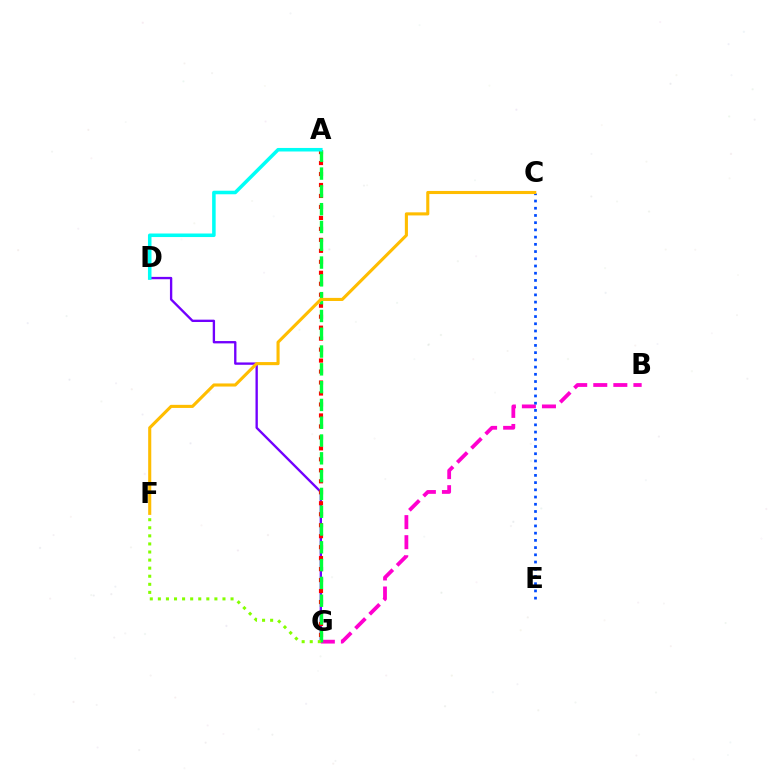{('D', 'G'): [{'color': '#7200ff', 'line_style': 'solid', 'thickness': 1.69}], ('B', 'G'): [{'color': '#ff00cf', 'line_style': 'dashed', 'thickness': 2.73}], ('C', 'E'): [{'color': '#004bff', 'line_style': 'dotted', 'thickness': 1.96}], ('A', 'G'): [{'color': '#ff0000', 'line_style': 'dotted', 'thickness': 2.98}, {'color': '#00ff39', 'line_style': 'dashed', 'thickness': 2.42}], ('F', 'G'): [{'color': '#84ff00', 'line_style': 'dotted', 'thickness': 2.19}], ('C', 'F'): [{'color': '#ffbd00', 'line_style': 'solid', 'thickness': 2.23}], ('A', 'D'): [{'color': '#00fff6', 'line_style': 'solid', 'thickness': 2.55}]}